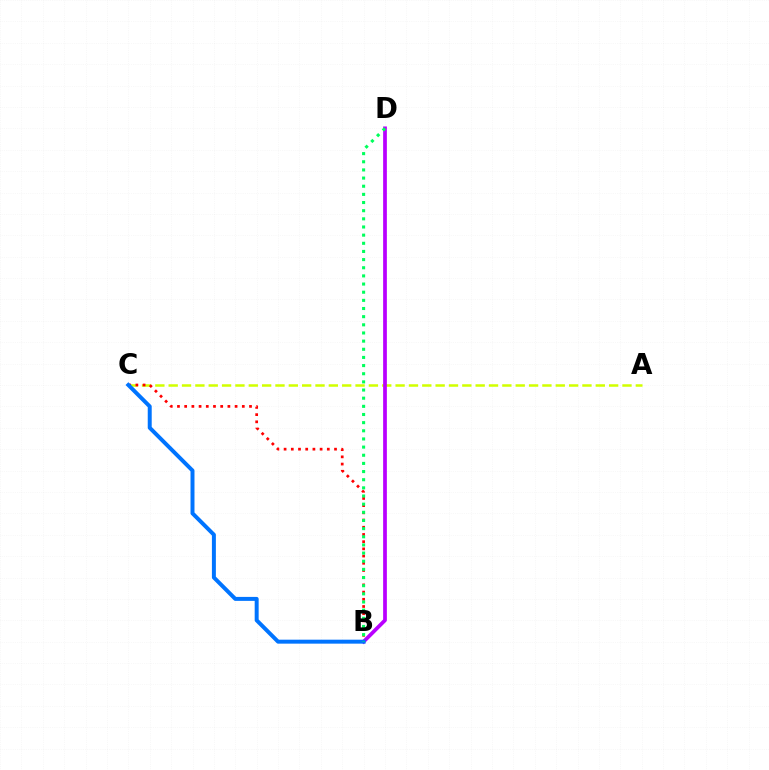{('A', 'C'): [{'color': '#d1ff00', 'line_style': 'dashed', 'thickness': 1.81}], ('B', 'D'): [{'color': '#b900ff', 'line_style': 'solid', 'thickness': 2.69}, {'color': '#00ff5c', 'line_style': 'dotted', 'thickness': 2.21}], ('B', 'C'): [{'color': '#ff0000', 'line_style': 'dotted', 'thickness': 1.96}, {'color': '#0074ff', 'line_style': 'solid', 'thickness': 2.86}]}